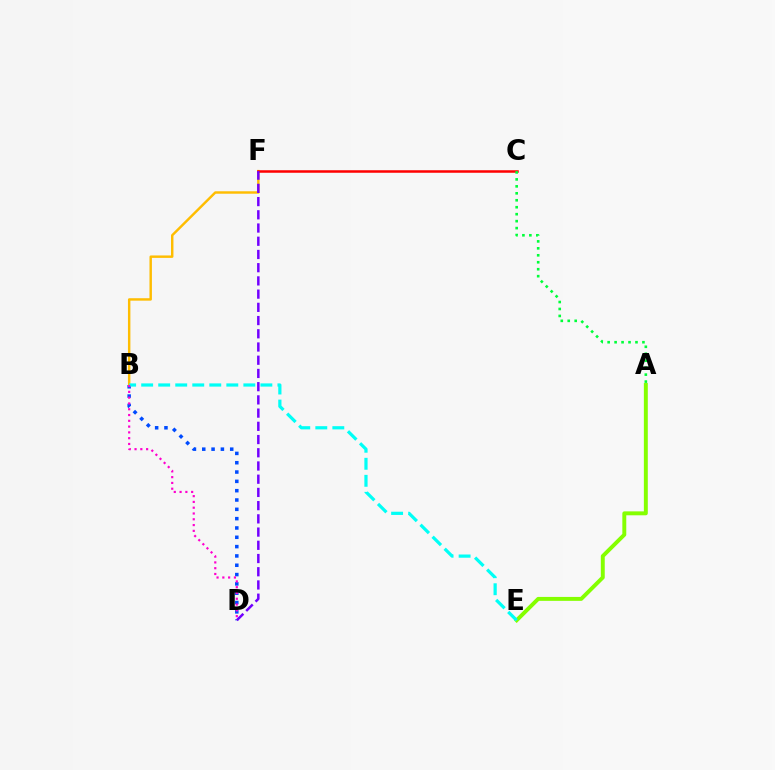{('B', 'D'): [{'color': '#004bff', 'line_style': 'dotted', 'thickness': 2.53}, {'color': '#ff00cf', 'line_style': 'dotted', 'thickness': 1.57}], ('B', 'F'): [{'color': '#ffbd00', 'line_style': 'solid', 'thickness': 1.76}], ('A', 'E'): [{'color': '#84ff00', 'line_style': 'solid', 'thickness': 2.83}], ('B', 'E'): [{'color': '#00fff6', 'line_style': 'dashed', 'thickness': 2.31}], ('C', 'F'): [{'color': '#ff0000', 'line_style': 'solid', 'thickness': 1.81}], ('A', 'C'): [{'color': '#00ff39', 'line_style': 'dotted', 'thickness': 1.89}], ('D', 'F'): [{'color': '#7200ff', 'line_style': 'dashed', 'thickness': 1.8}]}